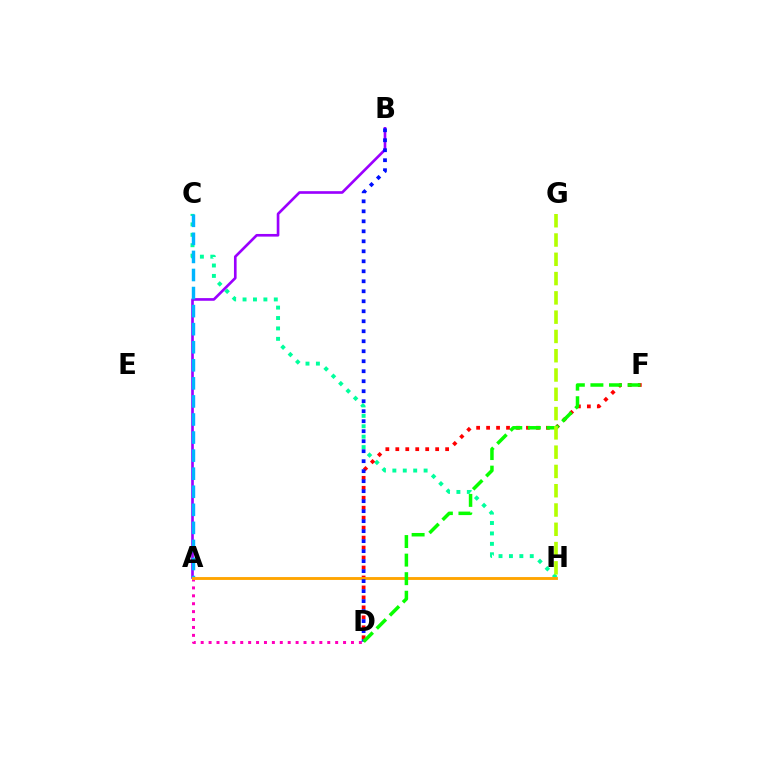{('C', 'H'): [{'color': '#00ff9d', 'line_style': 'dotted', 'thickness': 2.83}], ('A', 'B'): [{'color': '#9b00ff', 'line_style': 'solid', 'thickness': 1.91}], ('A', 'C'): [{'color': '#00b5ff', 'line_style': 'dashed', 'thickness': 2.45}], ('D', 'F'): [{'color': '#ff0000', 'line_style': 'dotted', 'thickness': 2.71}, {'color': '#08ff00', 'line_style': 'dashed', 'thickness': 2.52}], ('A', 'D'): [{'color': '#ff00bd', 'line_style': 'dotted', 'thickness': 2.15}], ('A', 'H'): [{'color': '#ffa500', 'line_style': 'solid', 'thickness': 2.07}], ('B', 'D'): [{'color': '#0010ff', 'line_style': 'dotted', 'thickness': 2.72}], ('G', 'H'): [{'color': '#b3ff00', 'line_style': 'dashed', 'thickness': 2.62}]}